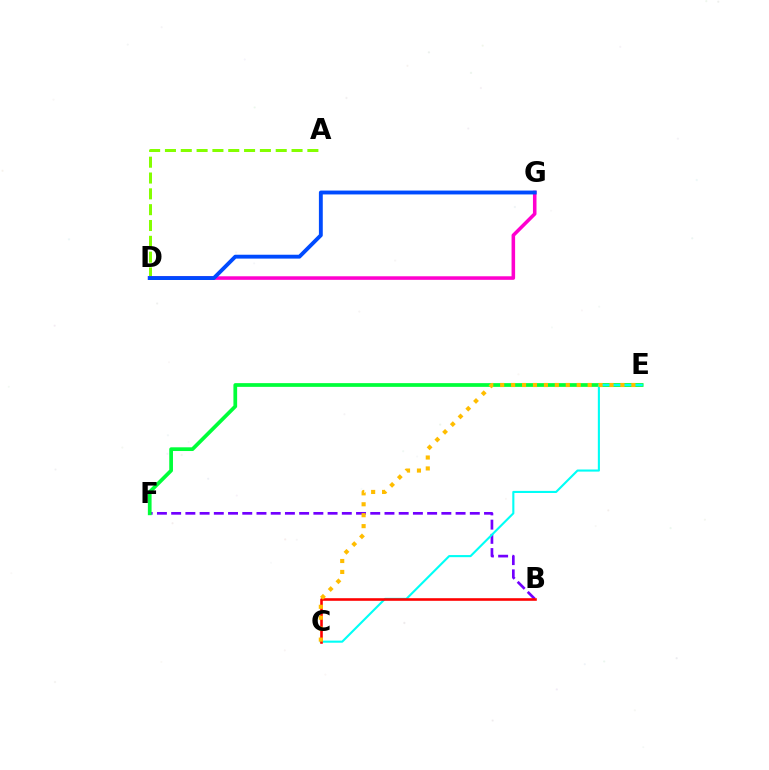{('B', 'F'): [{'color': '#7200ff', 'line_style': 'dashed', 'thickness': 1.93}], ('E', 'F'): [{'color': '#00ff39', 'line_style': 'solid', 'thickness': 2.68}], ('A', 'D'): [{'color': '#84ff00', 'line_style': 'dashed', 'thickness': 2.15}], ('D', 'G'): [{'color': '#ff00cf', 'line_style': 'solid', 'thickness': 2.56}, {'color': '#004bff', 'line_style': 'solid', 'thickness': 2.79}], ('C', 'E'): [{'color': '#00fff6', 'line_style': 'solid', 'thickness': 1.52}, {'color': '#ffbd00', 'line_style': 'dotted', 'thickness': 2.97}], ('B', 'C'): [{'color': '#ff0000', 'line_style': 'solid', 'thickness': 1.87}]}